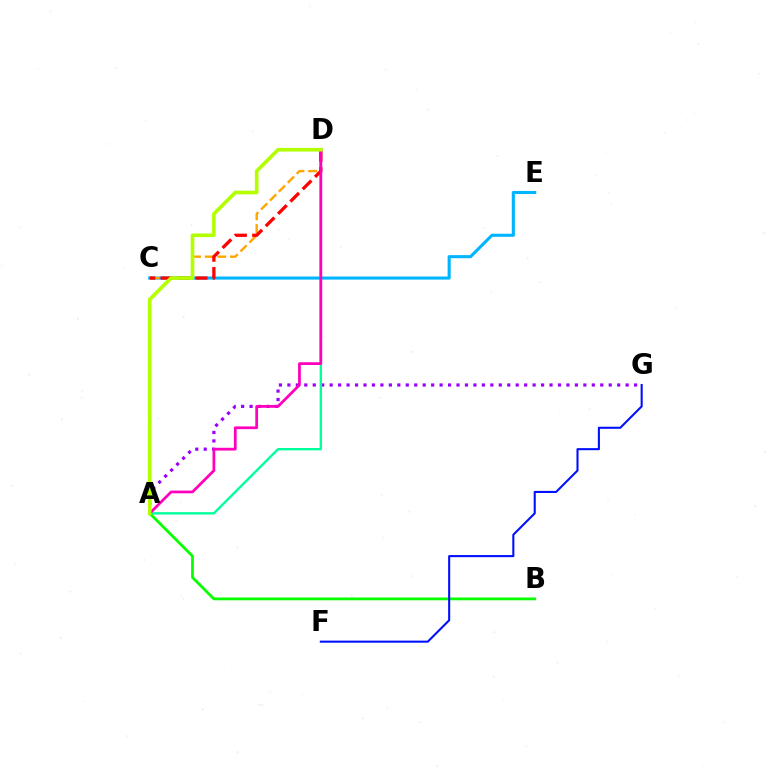{('C', 'E'): [{'color': '#00b5ff', 'line_style': 'solid', 'thickness': 2.22}], ('C', 'D'): [{'color': '#ffa500', 'line_style': 'dashed', 'thickness': 1.71}, {'color': '#ff0000', 'line_style': 'dashed', 'thickness': 2.37}], ('A', 'B'): [{'color': '#08ff00', 'line_style': 'solid', 'thickness': 2.0}], ('A', 'G'): [{'color': '#9b00ff', 'line_style': 'dotted', 'thickness': 2.3}], ('A', 'D'): [{'color': '#00ff9d', 'line_style': 'solid', 'thickness': 1.71}, {'color': '#ff00bd', 'line_style': 'solid', 'thickness': 1.99}, {'color': '#b3ff00', 'line_style': 'solid', 'thickness': 2.62}], ('F', 'G'): [{'color': '#0010ff', 'line_style': 'solid', 'thickness': 1.5}]}